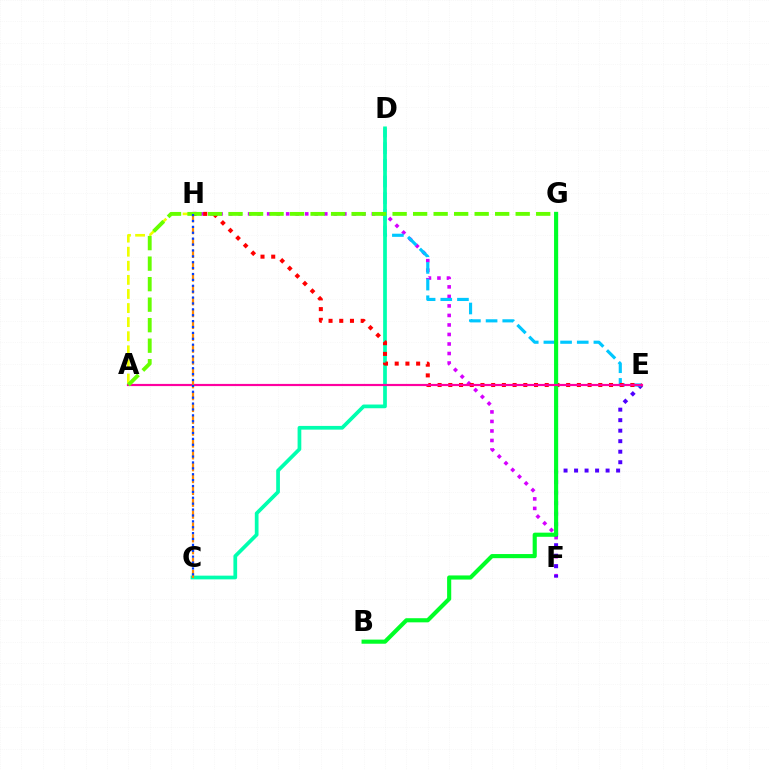{('F', 'H'): [{'color': '#d600ff', 'line_style': 'dotted', 'thickness': 2.59}], ('E', 'F'): [{'color': '#4f00ff', 'line_style': 'dotted', 'thickness': 2.86}], ('D', 'E'): [{'color': '#00c7ff', 'line_style': 'dashed', 'thickness': 2.26}], ('C', 'D'): [{'color': '#00ffaf', 'line_style': 'solid', 'thickness': 2.68}], ('A', 'H'): [{'color': '#eeff00', 'line_style': 'dashed', 'thickness': 1.91}], ('E', 'H'): [{'color': '#ff0000', 'line_style': 'dotted', 'thickness': 2.91}], ('B', 'G'): [{'color': '#00ff27', 'line_style': 'solid', 'thickness': 2.97}], ('A', 'E'): [{'color': '#ff00a0', 'line_style': 'solid', 'thickness': 1.57}], ('A', 'G'): [{'color': '#66ff00', 'line_style': 'dashed', 'thickness': 2.79}], ('C', 'H'): [{'color': '#ff8800', 'line_style': 'dashed', 'thickness': 1.61}, {'color': '#003fff', 'line_style': 'dotted', 'thickness': 1.6}]}